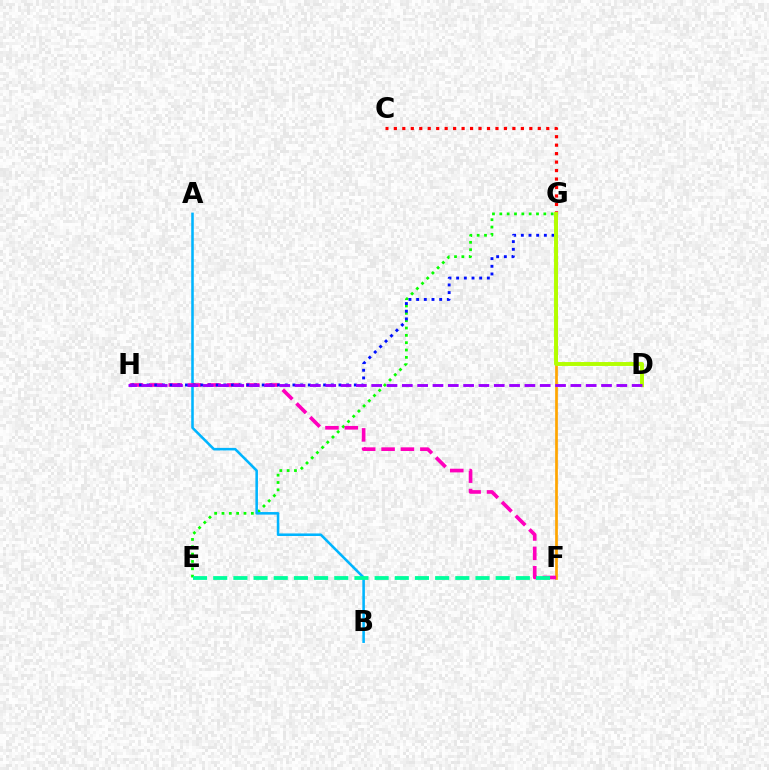{('F', 'G'): [{'color': '#ffa500', 'line_style': 'solid', 'thickness': 1.95}], ('E', 'G'): [{'color': '#08ff00', 'line_style': 'dotted', 'thickness': 1.99}], ('A', 'B'): [{'color': '#00b5ff', 'line_style': 'solid', 'thickness': 1.85}], ('F', 'H'): [{'color': '#ff00bd', 'line_style': 'dashed', 'thickness': 2.63}], ('C', 'G'): [{'color': '#ff0000', 'line_style': 'dotted', 'thickness': 2.3}], ('G', 'H'): [{'color': '#0010ff', 'line_style': 'dotted', 'thickness': 2.09}], ('E', 'F'): [{'color': '#00ff9d', 'line_style': 'dashed', 'thickness': 2.74}], ('D', 'G'): [{'color': '#b3ff00', 'line_style': 'solid', 'thickness': 2.82}], ('D', 'H'): [{'color': '#9b00ff', 'line_style': 'dashed', 'thickness': 2.08}]}